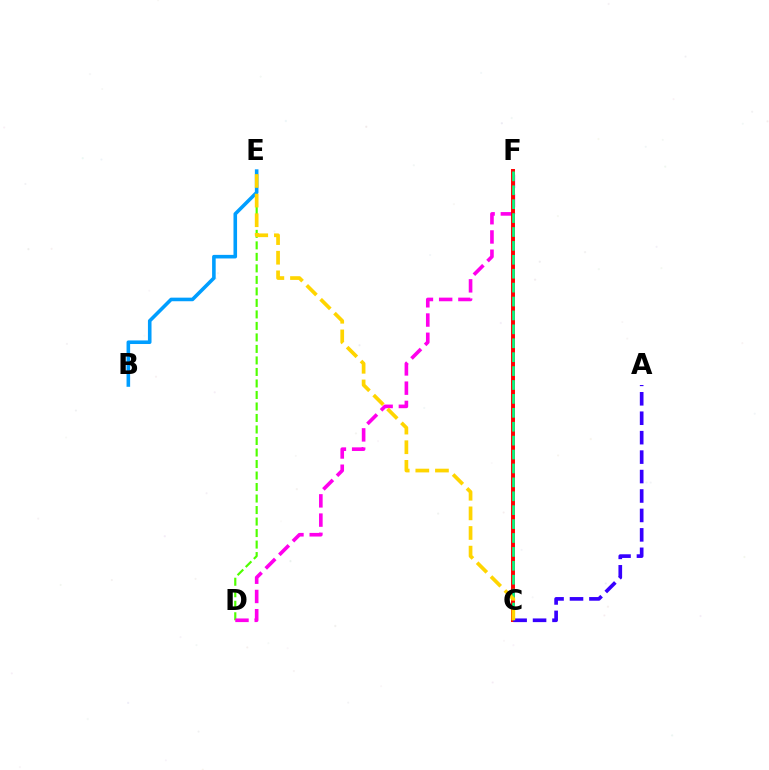{('D', 'E'): [{'color': '#4fff00', 'line_style': 'dashed', 'thickness': 1.56}], ('D', 'F'): [{'color': '#ff00ed', 'line_style': 'dashed', 'thickness': 2.61}], ('C', 'F'): [{'color': '#ff0000', 'line_style': 'solid', 'thickness': 2.84}, {'color': '#00ff86', 'line_style': 'dashed', 'thickness': 1.89}], ('B', 'E'): [{'color': '#009eff', 'line_style': 'solid', 'thickness': 2.58}], ('A', 'C'): [{'color': '#3700ff', 'line_style': 'dashed', 'thickness': 2.64}], ('C', 'E'): [{'color': '#ffd500', 'line_style': 'dashed', 'thickness': 2.67}]}